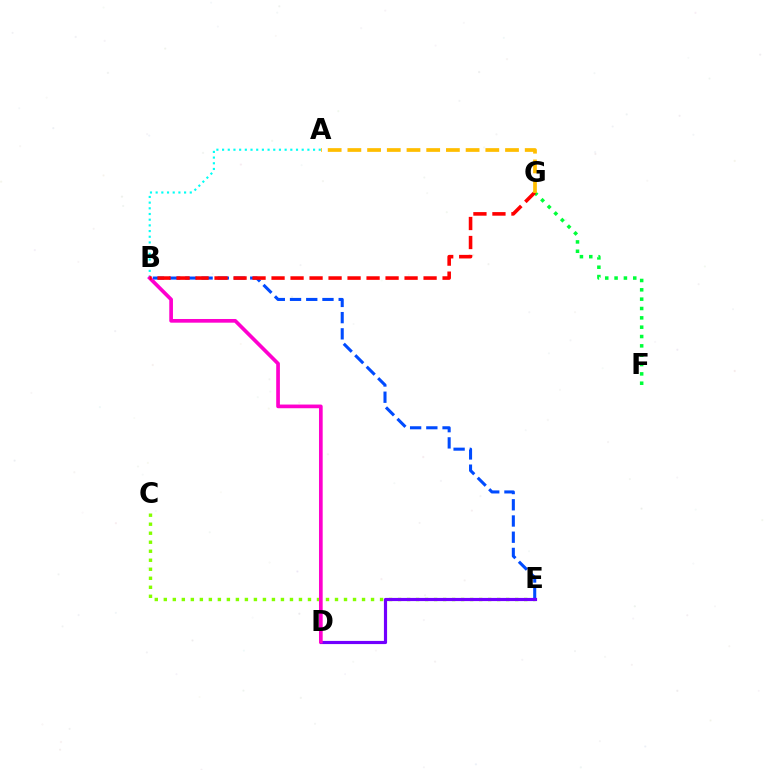{('A', 'B'): [{'color': '#00fff6', 'line_style': 'dotted', 'thickness': 1.55}], ('C', 'E'): [{'color': '#84ff00', 'line_style': 'dotted', 'thickness': 2.45}], ('B', 'E'): [{'color': '#004bff', 'line_style': 'dashed', 'thickness': 2.2}], ('F', 'G'): [{'color': '#00ff39', 'line_style': 'dotted', 'thickness': 2.54}], ('D', 'E'): [{'color': '#7200ff', 'line_style': 'solid', 'thickness': 2.28}], ('B', 'D'): [{'color': '#ff00cf', 'line_style': 'solid', 'thickness': 2.65}], ('B', 'G'): [{'color': '#ff0000', 'line_style': 'dashed', 'thickness': 2.58}], ('A', 'G'): [{'color': '#ffbd00', 'line_style': 'dashed', 'thickness': 2.68}]}